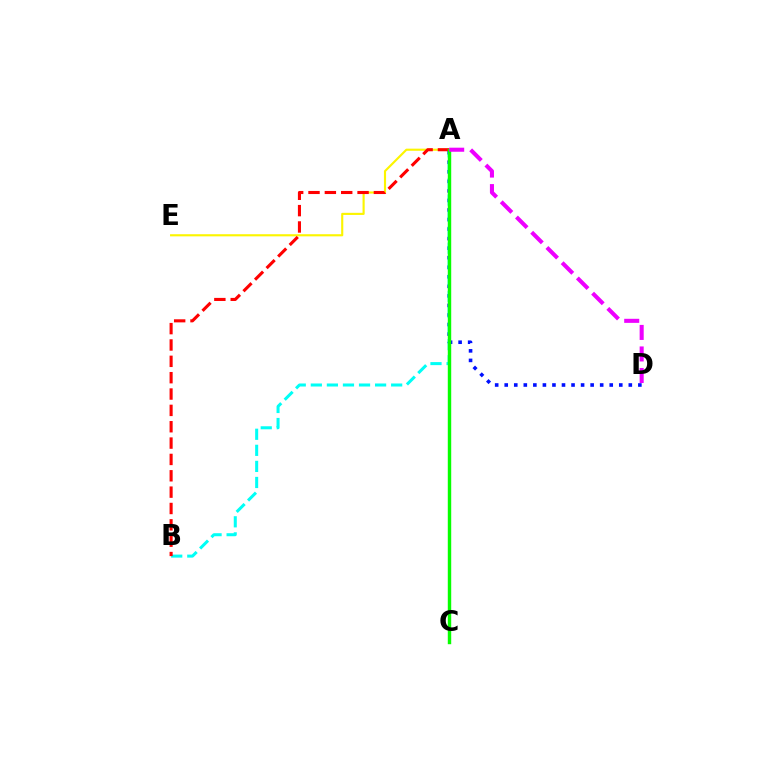{('A', 'D'): [{'color': '#0010ff', 'line_style': 'dotted', 'thickness': 2.59}, {'color': '#ee00ff', 'line_style': 'dashed', 'thickness': 2.93}], ('A', 'B'): [{'color': '#00fff6', 'line_style': 'dashed', 'thickness': 2.18}, {'color': '#ff0000', 'line_style': 'dashed', 'thickness': 2.22}], ('A', 'E'): [{'color': '#fcf500', 'line_style': 'solid', 'thickness': 1.54}], ('A', 'C'): [{'color': '#08ff00', 'line_style': 'solid', 'thickness': 2.46}]}